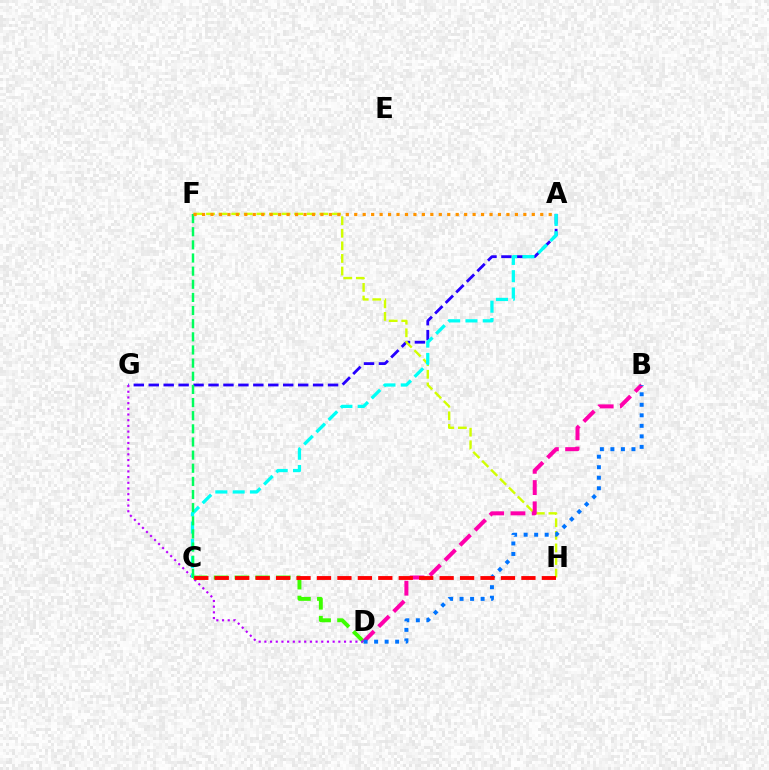{('A', 'G'): [{'color': '#2500ff', 'line_style': 'dashed', 'thickness': 2.03}], ('C', 'D'): [{'color': '#3dff00', 'line_style': 'dashed', 'thickness': 2.82}], ('F', 'H'): [{'color': '#d1ff00', 'line_style': 'dashed', 'thickness': 1.71}], ('B', 'D'): [{'color': '#ff00ac', 'line_style': 'dashed', 'thickness': 2.89}, {'color': '#0074ff', 'line_style': 'dotted', 'thickness': 2.86}], ('D', 'G'): [{'color': '#b900ff', 'line_style': 'dotted', 'thickness': 1.55}], ('A', 'C'): [{'color': '#00fff6', 'line_style': 'dashed', 'thickness': 2.35}], ('C', 'F'): [{'color': '#00ff5c', 'line_style': 'dashed', 'thickness': 1.79}], ('A', 'F'): [{'color': '#ff9400', 'line_style': 'dotted', 'thickness': 2.3}], ('C', 'H'): [{'color': '#ff0000', 'line_style': 'dashed', 'thickness': 2.78}]}